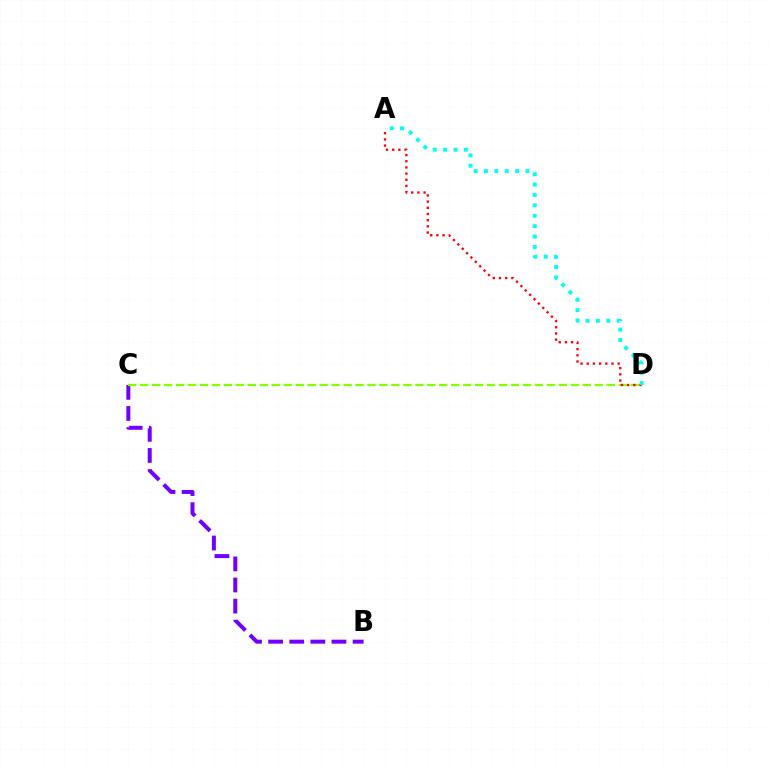{('B', 'C'): [{'color': '#7200ff', 'line_style': 'dashed', 'thickness': 2.87}], ('C', 'D'): [{'color': '#84ff00', 'line_style': 'dashed', 'thickness': 1.63}], ('A', 'D'): [{'color': '#ff0000', 'line_style': 'dotted', 'thickness': 1.68}, {'color': '#00fff6', 'line_style': 'dotted', 'thickness': 2.82}]}